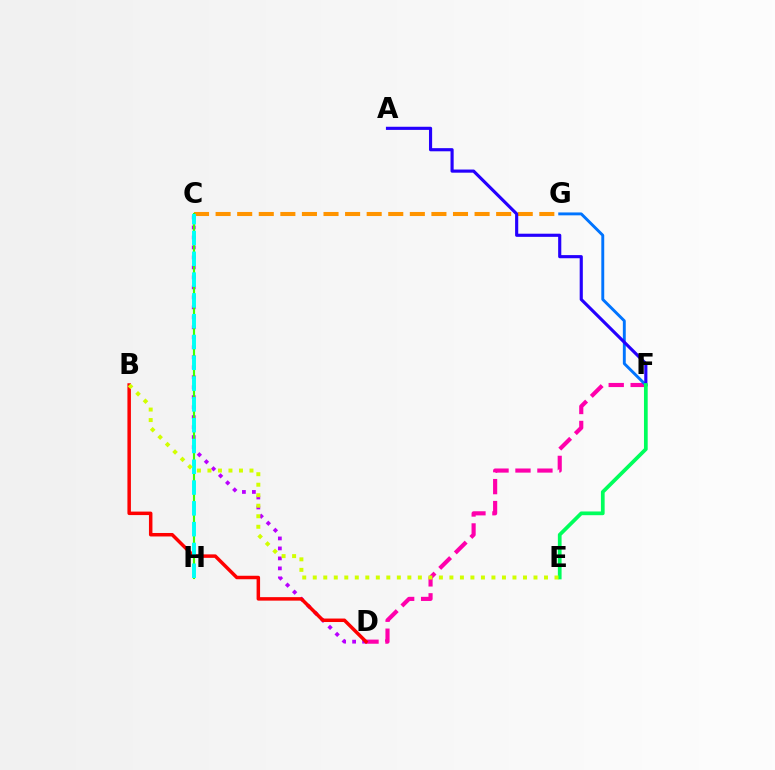{('D', 'F'): [{'color': '#ff00ac', 'line_style': 'dashed', 'thickness': 2.98}], ('C', 'D'): [{'color': '#b900ff', 'line_style': 'dotted', 'thickness': 2.71}], ('F', 'G'): [{'color': '#0074ff', 'line_style': 'solid', 'thickness': 2.09}], ('C', 'G'): [{'color': '#ff9400', 'line_style': 'dashed', 'thickness': 2.93}], ('C', 'H'): [{'color': '#3dff00', 'line_style': 'solid', 'thickness': 1.54}, {'color': '#00fff6', 'line_style': 'dashed', 'thickness': 2.83}], ('A', 'F'): [{'color': '#2500ff', 'line_style': 'solid', 'thickness': 2.26}], ('B', 'D'): [{'color': '#ff0000', 'line_style': 'solid', 'thickness': 2.51}], ('E', 'F'): [{'color': '#00ff5c', 'line_style': 'solid', 'thickness': 2.68}], ('B', 'E'): [{'color': '#d1ff00', 'line_style': 'dotted', 'thickness': 2.86}]}